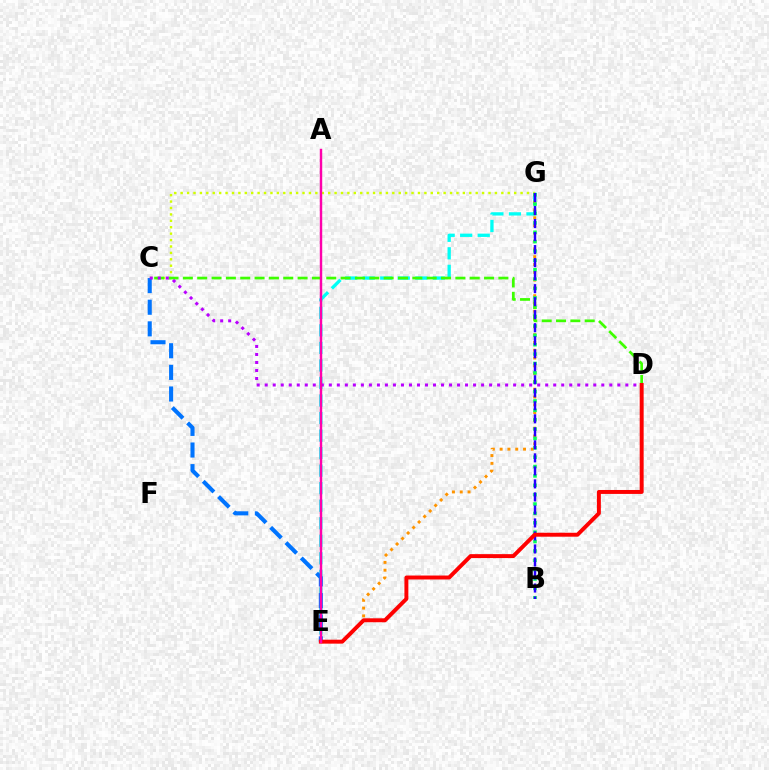{('E', 'G'): [{'color': '#00fff6', 'line_style': 'dashed', 'thickness': 2.38}, {'color': '#ff9400', 'line_style': 'dotted', 'thickness': 2.12}], ('C', 'G'): [{'color': '#d1ff00', 'line_style': 'dotted', 'thickness': 1.74}], ('B', 'G'): [{'color': '#00ff5c', 'line_style': 'dotted', 'thickness': 2.55}, {'color': '#2500ff', 'line_style': 'dashed', 'thickness': 1.77}], ('C', 'D'): [{'color': '#3dff00', 'line_style': 'dashed', 'thickness': 1.95}, {'color': '#b900ff', 'line_style': 'dotted', 'thickness': 2.18}], ('C', 'E'): [{'color': '#0074ff', 'line_style': 'dashed', 'thickness': 2.94}], ('D', 'E'): [{'color': '#ff0000', 'line_style': 'solid', 'thickness': 2.84}], ('A', 'E'): [{'color': '#ff00ac', 'line_style': 'solid', 'thickness': 1.75}]}